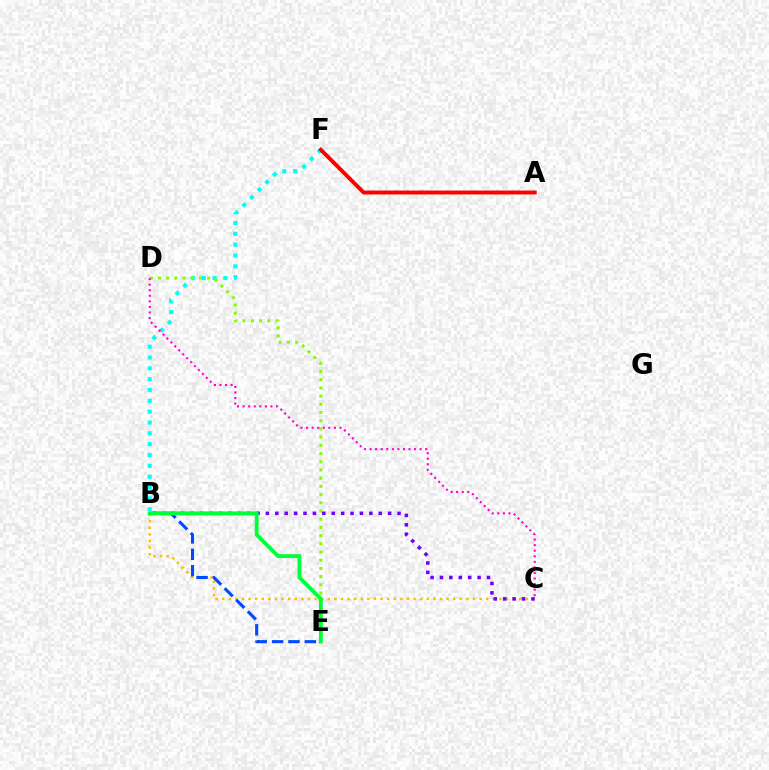{('B', 'F'): [{'color': '#00fff6', 'line_style': 'dotted', 'thickness': 2.94}], ('B', 'C'): [{'color': '#ffbd00', 'line_style': 'dotted', 'thickness': 1.79}, {'color': '#7200ff', 'line_style': 'dotted', 'thickness': 2.56}], ('D', 'E'): [{'color': '#84ff00', 'line_style': 'dotted', 'thickness': 2.23}], ('C', 'D'): [{'color': '#ff00cf', 'line_style': 'dotted', 'thickness': 1.51}], ('B', 'E'): [{'color': '#004bff', 'line_style': 'dashed', 'thickness': 2.22}, {'color': '#00ff39', 'line_style': 'solid', 'thickness': 2.77}], ('A', 'F'): [{'color': '#ff0000', 'line_style': 'solid', 'thickness': 2.82}]}